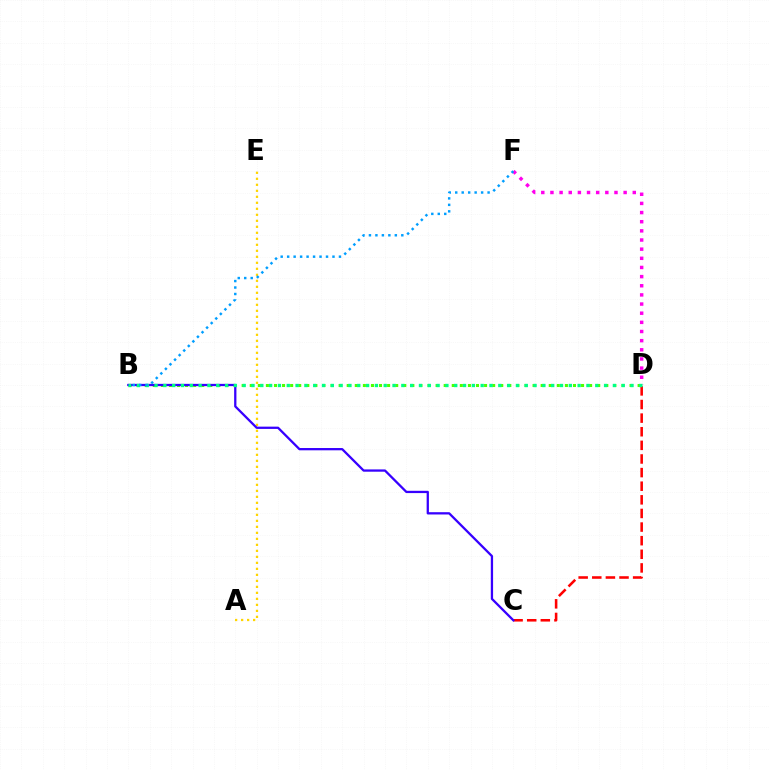{('A', 'E'): [{'color': '#ffd500', 'line_style': 'dotted', 'thickness': 1.63}], ('D', 'F'): [{'color': '#ff00ed', 'line_style': 'dotted', 'thickness': 2.49}], ('B', 'D'): [{'color': '#4fff00', 'line_style': 'dotted', 'thickness': 2.2}, {'color': '#00ff86', 'line_style': 'dotted', 'thickness': 2.39}], ('C', 'D'): [{'color': '#ff0000', 'line_style': 'dashed', 'thickness': 1.85}], ('B', 'C'): [{'color': '#3700ff', 'line_style': 'solid', 'thickness': 1.64}], ('B', 'F'): [{'color': '#009eff', 'line_style': 'dotted', 'thickness': 1.76}]}